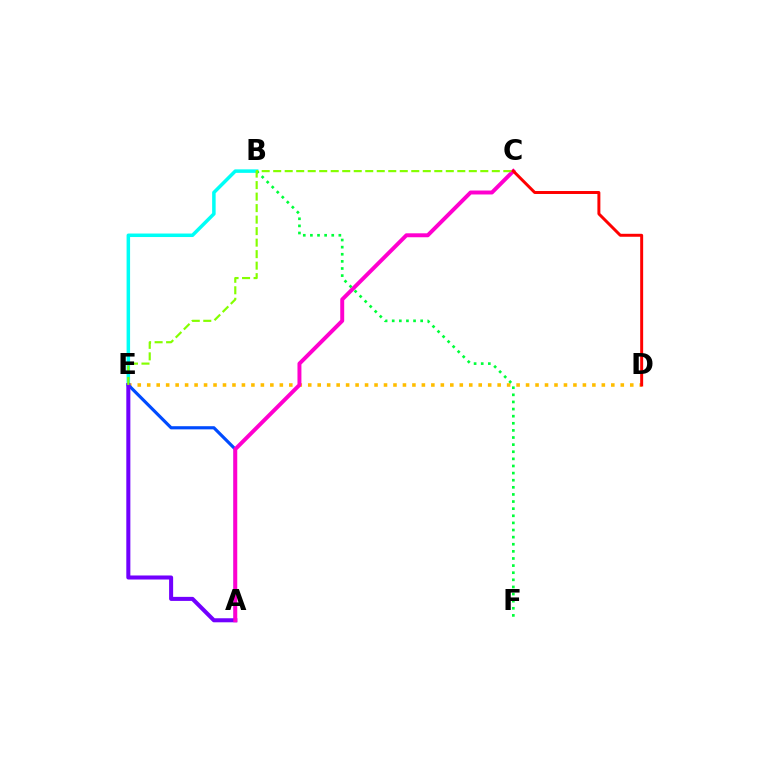{('D', 'E'): [{'color': '#ffbd00', 'line_style': 'dotted', 'thickness': 2.57}], ('A', 'E'): [{'color': '#004bff', 'line_style': 'solid', 'thickness': 2.27}, {'color': '#7200ff', 'line_style': 'solid', 'thickness': 2.91}], ('B', 'E'): [{'color': '#00fff6', 'line_style': 'solid', 'thickness': 2.52}], ('A', 'C'): [{'color': '#ff00cf', 'line_style': 'solid', 'thickness': 2.84}], ('B', 'F'): [{'color': '#00ff39', 'line_style': 'dotted', 'thickness': 1.93}], ('C', 'E'): [{'color': '#84ff00', 'line_style': 'dashed', 'thickness': 1.56}], ('C', 'D'): [{'color': '#ff0000', 'line_style': 'solid', 'thickness': 2.13}]}